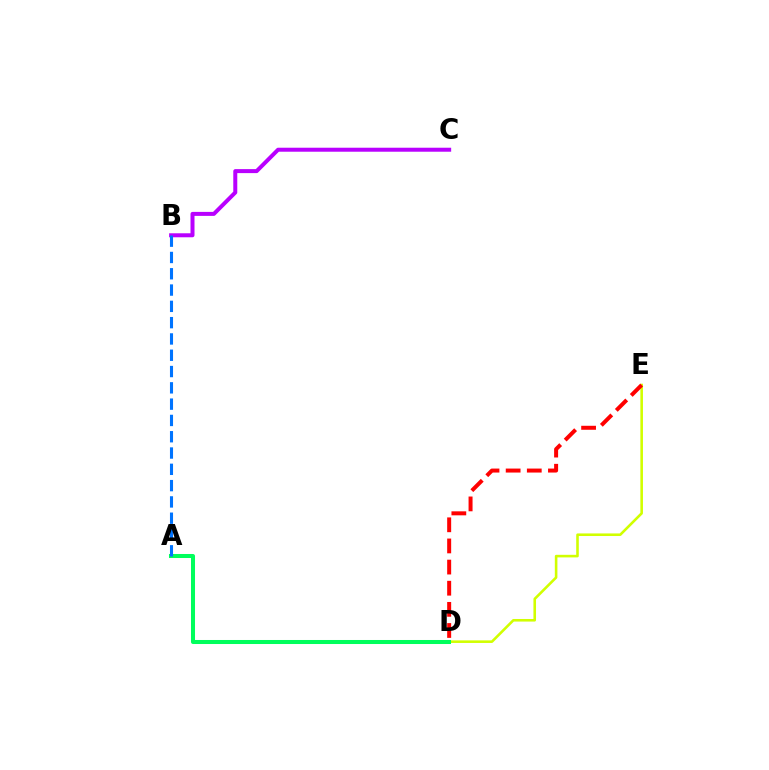{('D', 'E'): [{'color': '#d1ff00', 'line_style': 'solid', 'thickness': 1.86}, {'color': '#ff0000', 'line_style': 'dashed', 'thickness': 2.87}], ('A', 'D'): [{'color': '#00ff5c', 'line_style': 'solid', 'thickness': 2.9}], ('B', 'C'): [{'color': '#b900ff', 'line_style': 'solid', 'thickness': 2.88}], ('A', 'B'): [{'color': '#0074ff', 'line_style': 'dashed', 'thickness': 2.21}]}